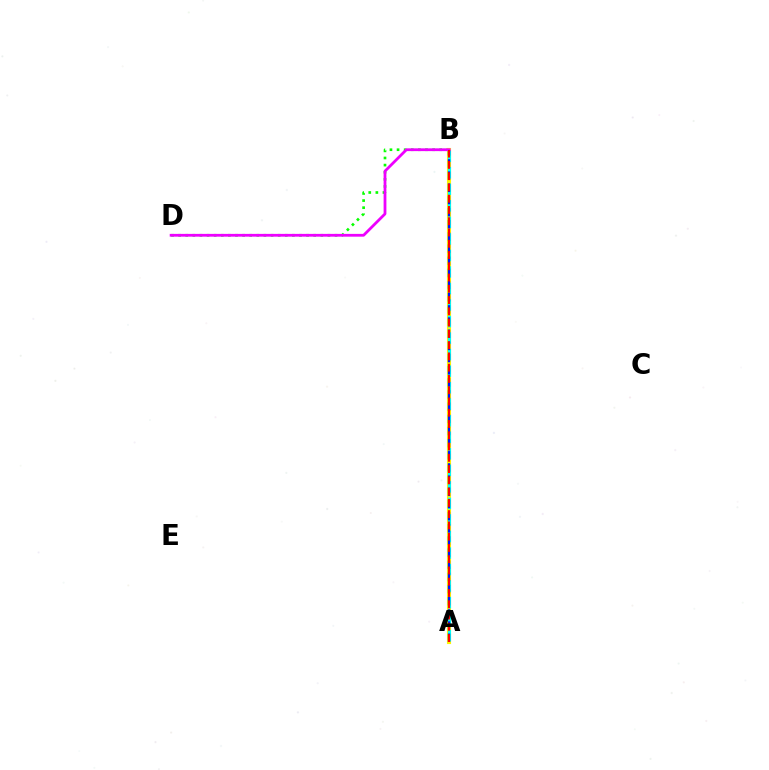{('B', 'D'): [{'color': '#08ff00', 'line_style': 'dotted', 'thickness': 1.93}, {'color': '#ee00ff', 'line_style': 'solid', 'thickness': 2.01}], ('A', 'B'): [{'color': '#fcf500', 'line_style': 'solid', 'thickness': 2.96}, {'color': '#00fff6', 'line_style': 'dashed', 'thickness': 2.25}, {'color': '#0010ff', 'line_style': 'dashed', 'thickness': 1.65}, {'color': '#ff0000', 'line_style': 'dashed', 'thickness': 1.53}]}